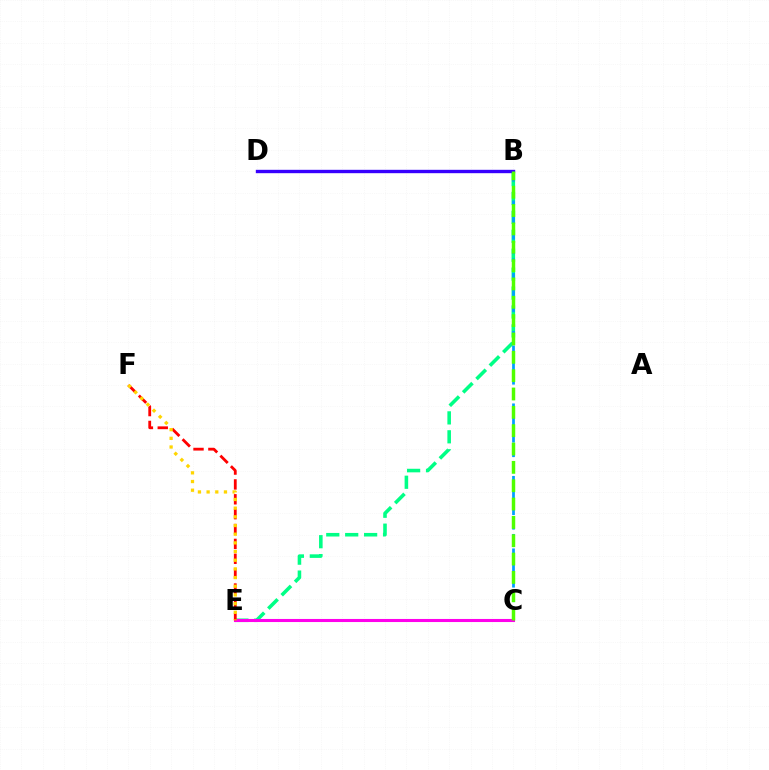{('B', 'E'): [{'color': '#00ff86', 'line_style': 'dashed', 'thickness': 2.57}], ('B', 'C'): [{'color': '#009eff', 'line_style': 'dashed', 'thickness': 1.97}, {'color': '#4fff00', 'line_style': 'dashed', 'thickness': 2.49}], ('C', 'E'): [{'color': '#ff00ed', 'line_style': 'solid', 'thickness': 2.22}], ('B', 'D'): [{'color': '#3700ff', 'line_style': 'solid', 'thickness': 2.43}], ('E', 'F'): [{'color': '#ff0000', 'line_style': 'dashed', 'thickness': 2.02}, {'color': '#ffd500', 'line_style': 'dotted', 'thickness': 2.36}]}